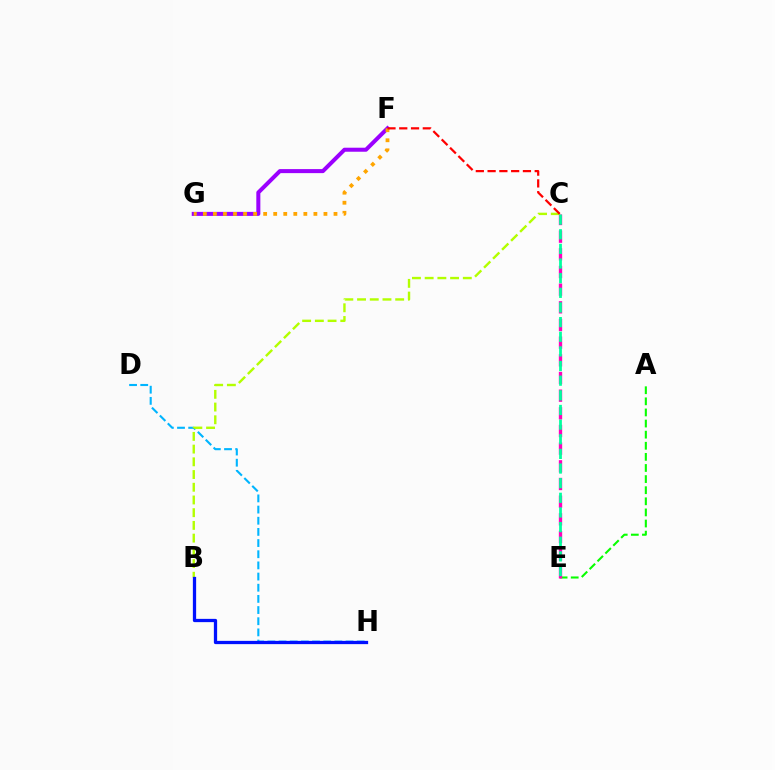{('F', 'G'): [{'color': '#9b00ff', 'line_style': 'solid', 'thickness': 2.9}, {'color': '#ffa500', 'line_style': 'dotted', 'thickness': 2.73}], ('A', 'E'): [{'color': '#08ff00', 'line_style': 'dashed', 'thickness': 1.51}], ('C', 'E'): [{'color': '#ff00bd', 'line_style': 'dashed', 'thickness': 2.4}, {'color': '#00ff9d', 'line_style': 'dashed', 'thickness': 1.99}], ('D', 'H'): [{'color': '#00b5ff', 'line_style': 'dashed', 'thickness': 1.52}], ('B', 'C'): [{'color': '#b3ff00', 'line_style': 'dashed', 'thickness': 1.73}], ('B', 'H'): [{'color': '#0010ff', 'line_style': 'solid', 'thickness': 2.35}], ('C', 'F'): [{'color': '#ff0000', 'line_style': 'dashed', 'thickness': 1.6}]}